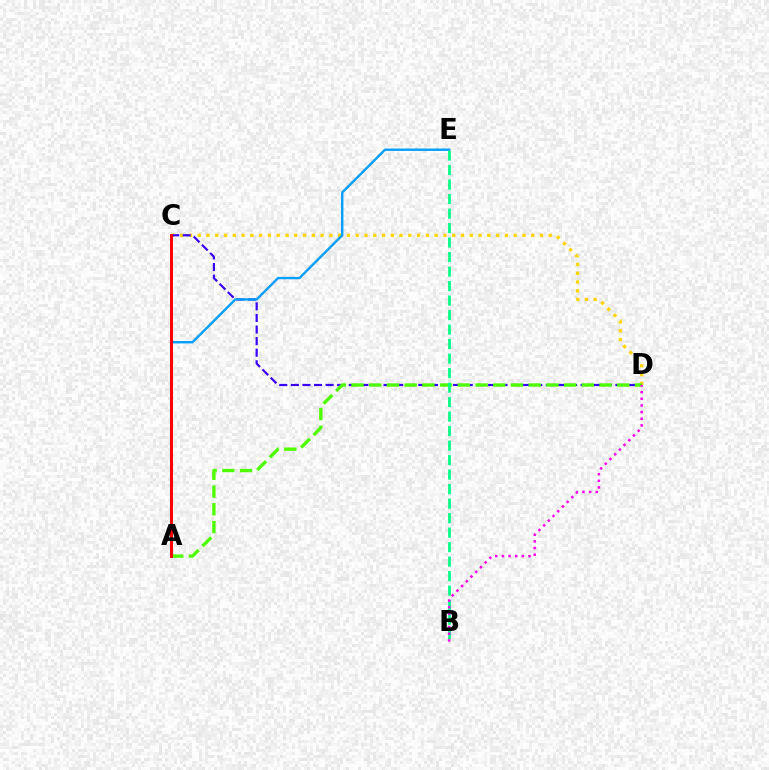{('C', 'D'): [{'color': '#ffd500', 'line_style': 'dotted', 'thickness': 2.38}, {'color': '#3700ff', 'line_style': 'dashed', 'thickness': 1.57}], ('A', 'D'): [{'color': '#4fff00', 'line_style': 'dashed', 'thickness': 2.41}], ('A', 'E'): [{'color': '#009eff', 'line_style': 'solid', 'thickness': 1.71}], ('B', 'E'): [{'color': '#00ff86', 'line_style': 'dashed', 'thickness': 1.97}], ('A', 'C'): [{'color': '#ff0000', 'line_style': 'solid', 'thickness': 2.15}], ('B', 'D'): [{'color': '#ff00ed', 'line_style': 'dotted', 'thickness': 1.81}]}